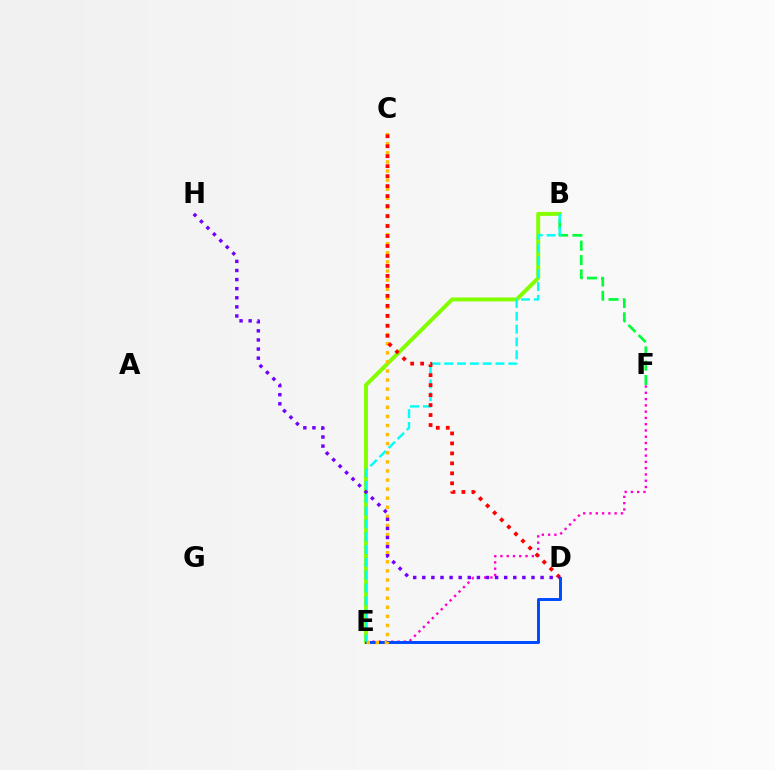{('E', 'F'): [{'color': '#ff00cf', 'line_style': 'dotted', 'thickness': 1.71}], ('B', 'F'): [{'color': '#00ff39', 'line_style': 'dashed', 'thickness': 1.95}], ('B', 'E'): [{'color': '#84ff00', 'line_style': 'solid', 'thickness': 2.86}, {'color': '#00fff6', 'line_style': 'dashed', 'thickness': 1.74}], ('D', 'E'): [{'color': '#004bff', 'line_style': 'solid', 'thickness': 2.13}], ('C', 'E'): [{'color': '#ffbd00', 'line_style': 'dotted', 'thickness': 2.47}], ('C', 'D'): [{'color': '#ff0000', 'line_style': 'dotted', 'thickness': 2.71}], ('D', 'H'): [{'color': '#7200ff', 'line_style': 'dotted', 'thickness': 2.47}]}